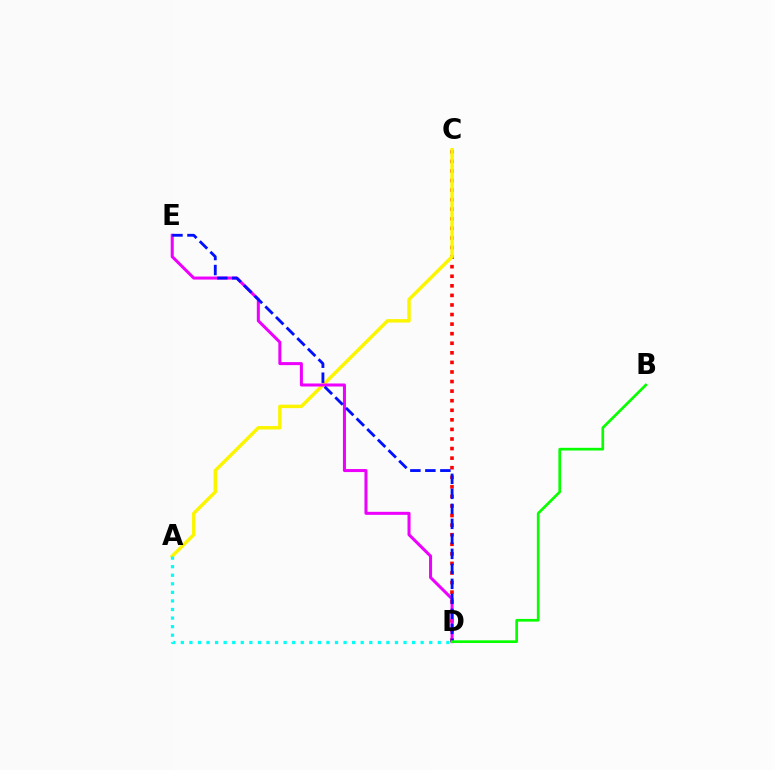{('C', 'D'): [{'color': '#ff0000', 'line_style': 'dotted', 'thickness': 2.6}], ('A', 'C'): [{'color': '#fcf500', 'line_style': 'solid', 'thickness': 2.48}], ('D', 'E'): [{'color': '#ee00ff', 'line_style': 'solid', 'thickness': 2.18}, {'color': '#0010ff', 'line_style': 'dashed', 'thickness': 2.04}], ('A', 'D'): [{'color': '#00fff6', 'line_style': 'dotted', 'thickness': 2.33}], ('B', 'D'): [{'color': '#08ff00', 'line_style': 'solid', 'thickness': 1.94}]}